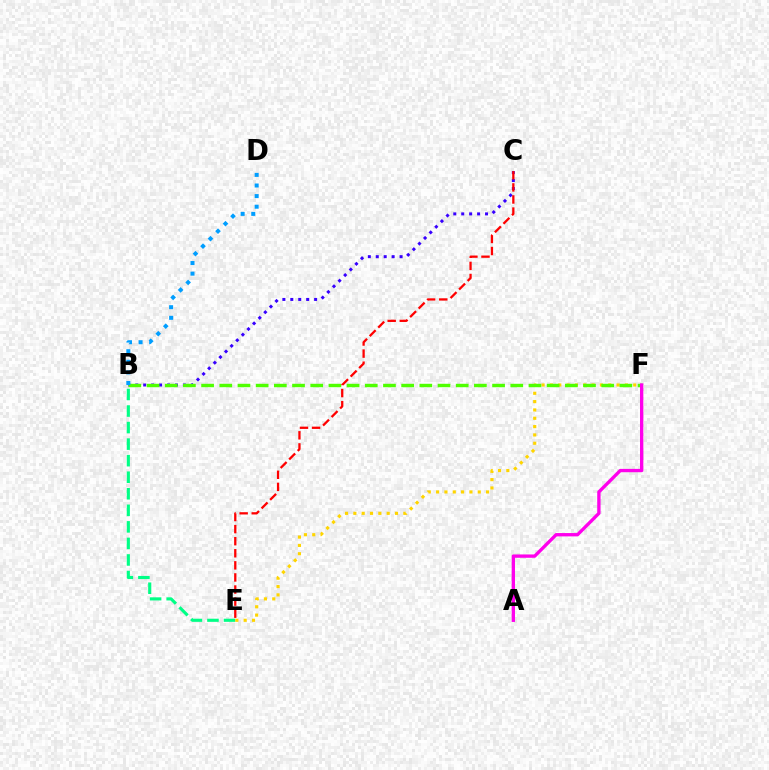{('B', 'E'): [{'color': '#00ff86', 'line_style': 'dashed', 'thickness': 2.25}], ('E', 'F'): [{'color': '#ffd500', 'line_style': 'dotted', 'thickness': 2.26}], ('B', 'C'): [{'color': '#3700ff', 'line_style': 'dotted', 'thickness': 2.16}], ('B', 'F'): [{'color': '#4fff00', 'line_style': 'dashed', 'thickness': 2.47}], ('A', 'F'): [{'color': '#ff00ed', 'line_style': 'solid', 'thickness': 2.4}], ('B', 'D'): [{'color': '#009eff', 'line_style': 'dotted', 'thickness': 2.88}], ('C', 'E'): [{'color': '#ff0000', 'line_style': 'dashed', 'thickness': 1.64}]}